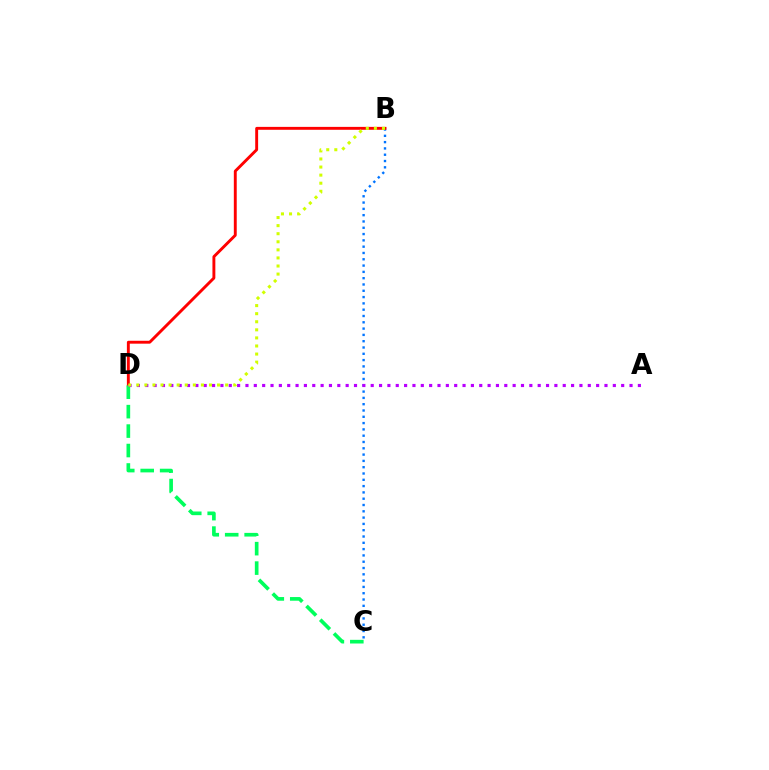{('B', 'C'): [{'color': '#0074ff', 'line_style': 'dotted', 'thickness': 1.71}], ('B', 'D'): [{'color': '#ff0000', 'line_style': 'solid', 'thickness': 2.09}, {'color': '#d1ff00', 'line_style': 'dotted', 'thickness': 2.19}], ('C', 'D'): [{'color': '#00ff5c', 'line_style': 'dashed', 'thickness': 2.64}], ('A', 'D'): [{'color': '#b900ff', 'line_style': 'dotted', 'thickness': 2.27}]}